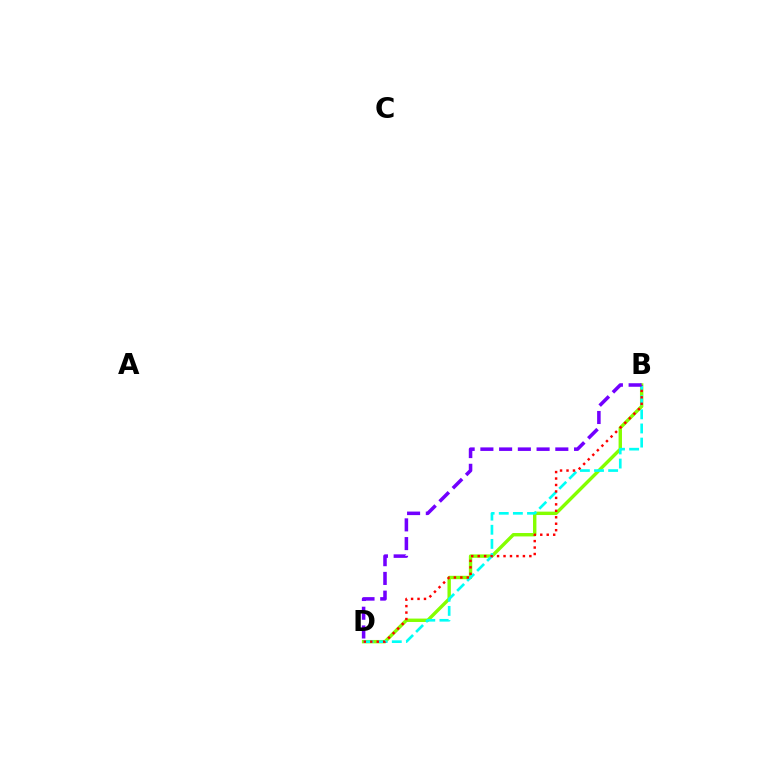{('B', 'D'): [{'color': '#84ff00', 'line_style': 'solid', 'thickness': 2.45}, {'color': '#00fff6', 'line_style': 'dashed', 'thickness': 1.92}, {'color': '#ff0000', 'line_style': 'dotted', 'thickness': 1.75}, {'color': '#7200ff', 'line_style': 'dashed', 'thickness': 2.55}]}